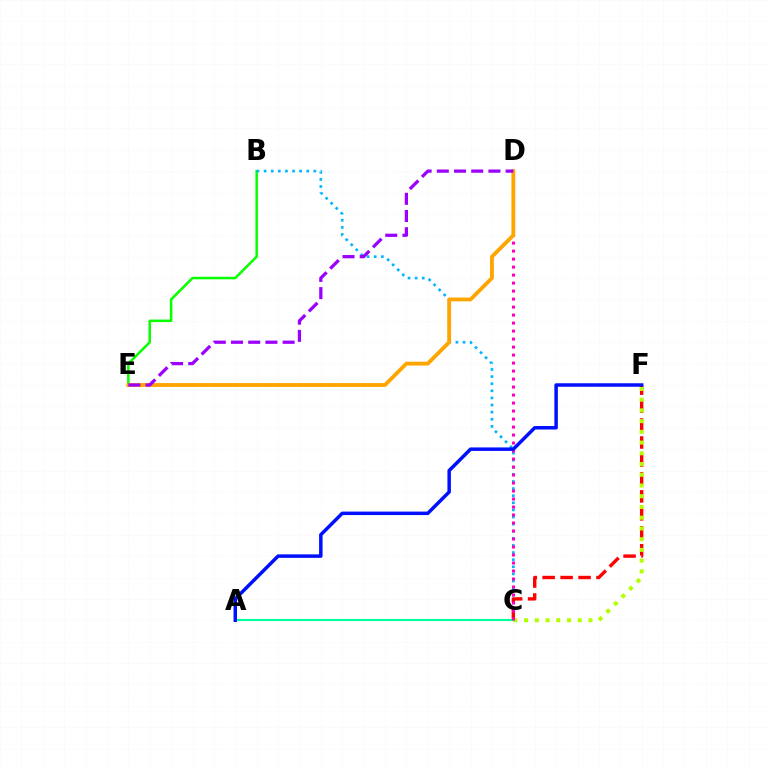{('B', 'E'): [{'color': '#08ff00', 'line_style': 'solid', 'thickness': 1.82}], ('B', 'C'): [{'color': '#00b5ff', 'line_style': 'dotted', 'thickness': 1.93}], ('C', 'F'): [{'color': '#ff0000', 'line_style': 'dashed', 'thickness': 2.44}, {'color': '#b3ff00', 'line_style': 'dotted', 'thickness': 2.91}], ('A', 'C'): [{'color': '#00ff9d', 'line_style': 'solid', 'thickness': 1.56}], ('C', 'D'): [{'color': '#ff00bd', 'line_style': 'dotted', 'thickness': 2.17}], ('D', 'E'): [{'color': '#ffa500', 'line_style': 'solid', 'thickness': 2.76}, {'color': '#9b00ff', 'line_style': 'dashed', 'thickness': 2.34}], ('A', 'F'): [{'color': '#0010ff', 'line_style': 'solid', 'thickness': 2.51}]}